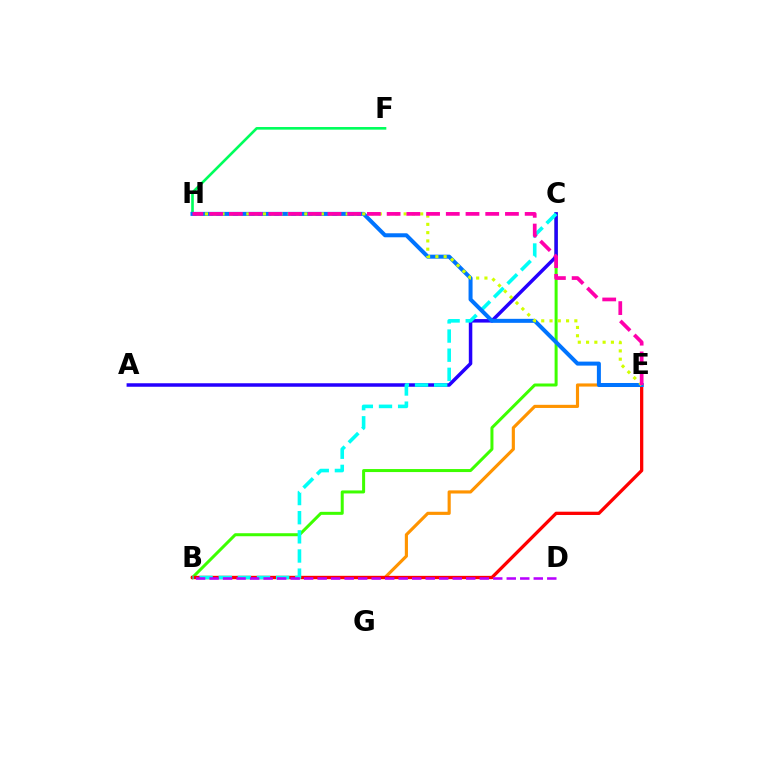{('B', 'E'): [{'color': '#ff9400', 'line_style': 'solid', 'thickness': 2.26}, {'color': '#ff0000', 'line_style': 'solid', 'thickness': 2.36}], ('B', 'C'): [{'color': '#3dff00', 'line_style': 'solid', 'thickness': 2.17}, {'color': '#00fff6', 'line_style': 'dashed', 'thickness': 2.6}], ('A', 'C'): [{'color': '#2500ff', 'line_style': 'solid', 'thickness': 2.52}], ('F', 'H'): [{'color': '#00ff5c', 'line_style': 'solid', 'thickness': 1.9}], ('B', 'D'): [{'color': '#b900ff', 'line_style': 'dashed', 'thickness': 1.83}], ('E', 'H'): [{'color': '#0074ff', 'line_style': 'solid', 'thickness': 2.89}, {'color': '#d1ff00', 'line_style': 'dotted', 'thickness': 2.25}, {'color': '#ff00ac', 'line_style': 'dashed', 'thickness': 2.68}]}